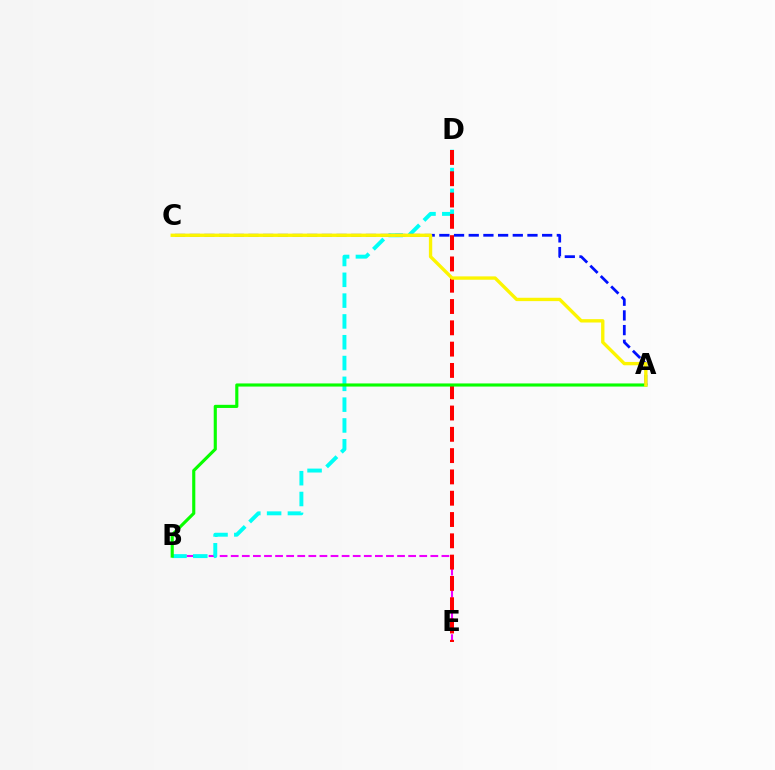{('B', 'E'): [{'color': '#ee00ff', 'line_style': 'dashed', 'thickness': 1.51}], ('B', 'D'): [{'color': '#00fff6', 'line_style': 'dashed', 'thickness': 2.83}], ('D', 'E'): [{'color': '#ff0000', 'line_style': 'dashed', 'thickness': 2.89}], ('A', 'B'): [{'color': '#08ff00', 'line_style': 'solid', 'thickness': 2.25}], ('A', 'C'): [{'color': '#0010ff', 'line_style': 'dashed', 'thickness': 1.99}, {'color': '#fcf500', 'line_style': 'solid', 'thickness': 2.41}]}